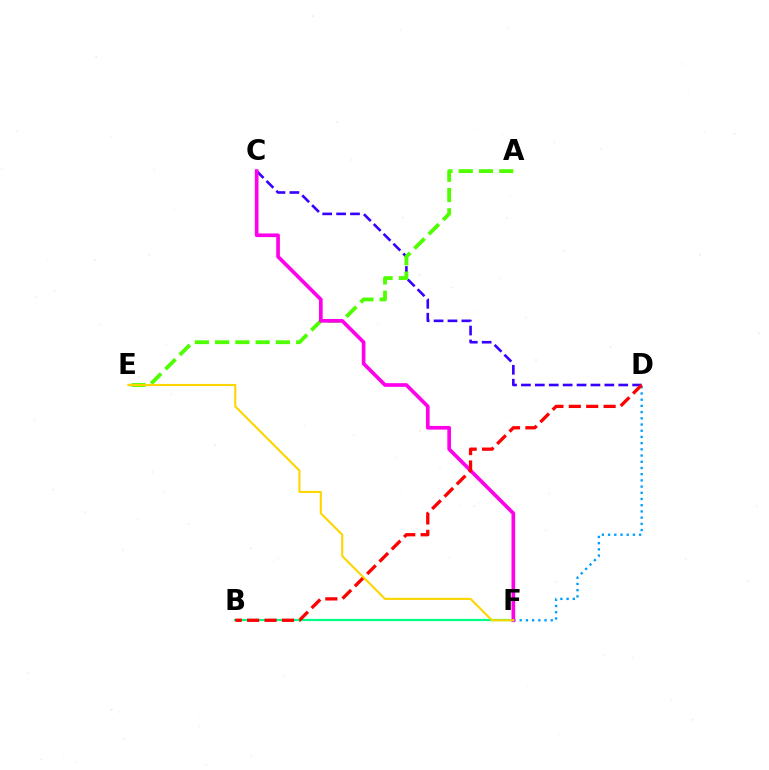{('B', 'F'): [{'color': '#00ff86', 'line_style': 'solid', 'thickness': 1.59}], ('C', 'D'): [{'color': '#3700ff', 'line_style': 'dashed', 'thickness': 1.89}], ('D', 'F'): [{'color': '#009eff', 'line_style': 'dotted', 'thickness': 1.69}], ('A', 'E'): [{'color': '#4fff00', 'line_style': 'dashed', 'thickness': 2.75}], ('C', 'F'): [{'color': '#ff00ed', 'line_style': 'solid', 'thickness': 2.64}], ('B', 'D'): [{'color': '#ff0000', 'line_style': 'dashed', 'thickness': 2.37}], ('E', 'F'): [{'color': '#ffd500', 'line_style': 'solid', 'thickness': 1.52}]}